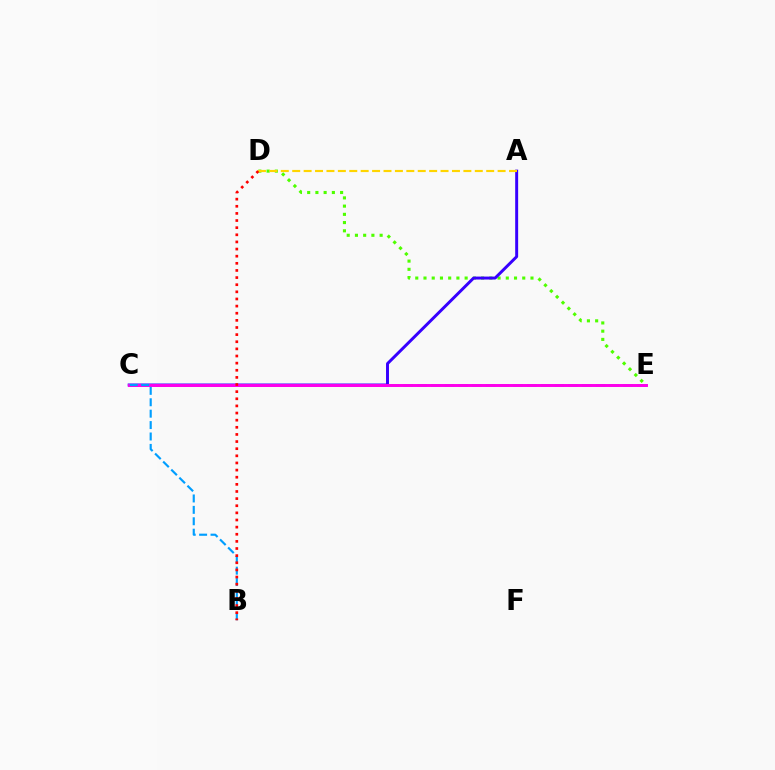{('D', 'E'): [{'color': '#4fff00', 'line_style': 'dotted', 'thickness': 2.24}], ('C', 'E'): [{'color': '#00ff86', 'line_style': 'dashed', 'thickness': 1.87}, {'color': '#ff00ed', 'line_style': 'solid', 'thickness': 2.12}], ('A', 'C'): [{'color': '#3700ff', 'line_style': 'solid', 'thickness': 2.13}], ('A', 'D'): [{'color': '#ffd500', 'line_style': 'dashed', 'thickness': 1.55}], ('B', 'C'): [{'color': '#009eff', 'line_style': 'dashed', 'thickness': 1.55}], ('B', 'D'): [{'color': '#ff0000', 'line_style': 'dotted', 'thickness': 1.94}]}